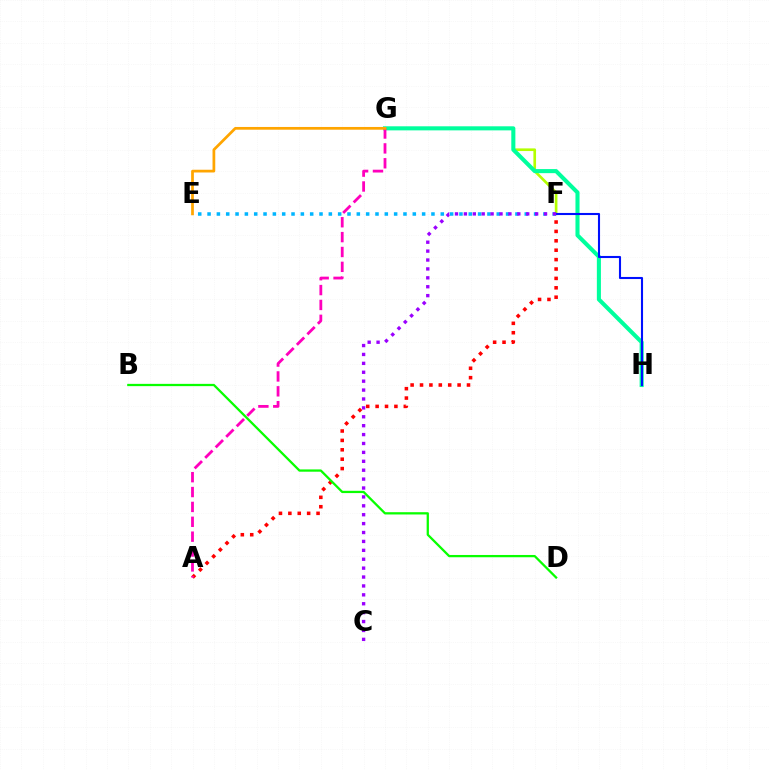{('F', 'G'): [{'color': '#b3ff00', 'line_style': 'solid', 'thickness': 1.91}], ('G', 'H'): [{'color': '#00ff9d', 'line_style': 'solid', 'thickness': 2.93}], ('E', 'F'): [{'color': '#00b5ff', 'line_style': 'dotted', 'thickness': 2.53}], ('A', 'F'): [{'color': '#ff0000', 'line_style': 'dotted', 'thickness': 2.55}], ('A', 'G'): [{'color': '#ff00bd', 'line_style': 'dashed', 'thickness': 2.02}], ('F', 'H'): [{'color': '#0010ff', 'line_style': 'solid', 'thickness': 1.51}], ('C', 'F'): [{'color': '#9b00ff', 'line_style': 'dotted', 'thickness': 2.42}], ('E', 'G'): [{'color': '#ffa500', 'line_style': 'solid', 'thickness': 1.97}], ('B', 'D'): [{'color': '#08ff00', 'line_style': 'solid', 'thickness': 1.64}]}